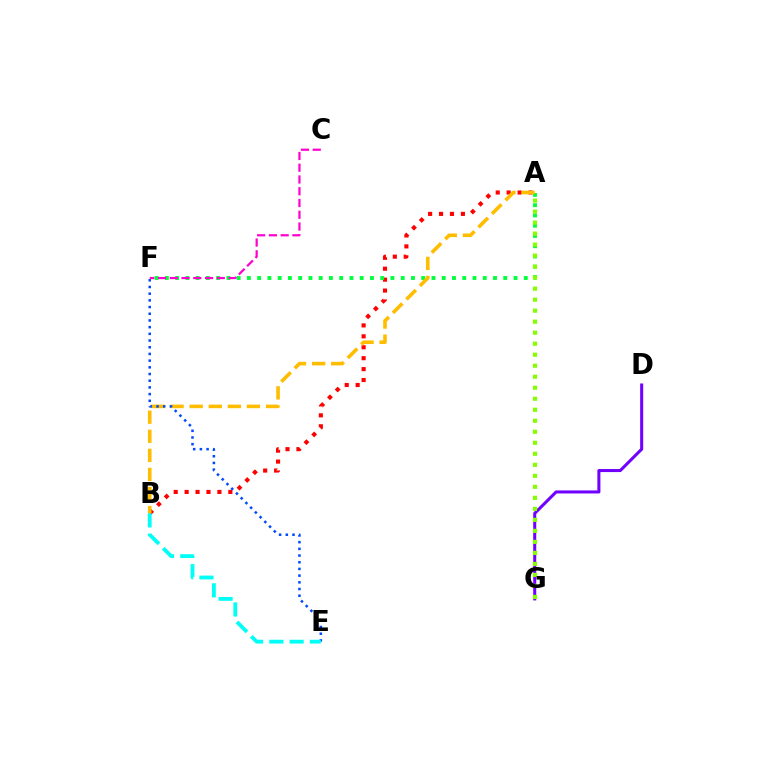{('A', 'B'): [{'color': '#ff0000', 'line_style': 'dotted', 'thickness': 2.97}, {'color': '#ffbd00', 'line_style': 'dashed', 'thickness': 2.59}], ('A', 'F'): [{'color': '#00ff39', 'line_style': 'dotted', 'thickness': 2.79}], ('E', 'F'): [{'color': '#004bff', 'line_style': 'dotted', 'thickness': 1.82}], ('C', 'F'): [{'color': '#ff00cf', 'line_style': 'dashed', 'thickness': 1.6}], ('B', 'E'): [{'color': '#00fff6', 'line_style': 'dashed', 'thickness': 2.75}], ('D', 'G'): [{'color': '#7200ff', 'line_style': 'solid', 'thickness': 2.19}], ('A', 'G'): [{'color': '#84ff00', 'line_style': 'dotted', 'thickness': 2.99}]}